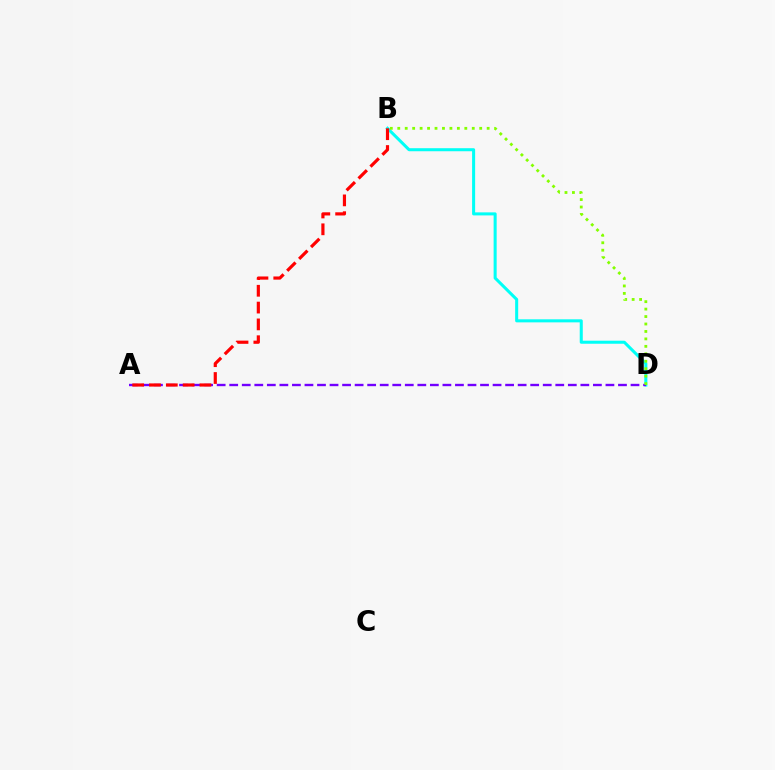{('B', 'D'): [{'color': '#00fff6', 'line_style': 'solid', 'thickness': 2.19}, {'color': '#84ff00', 'line_style': 'dotted', 'thickness': 2.02}], ('A', 'D'): [{'color': '#7200ff', 'line_style': 'dashed', 'thickness': 1.7}], ('A', 'B'): [{'color': '#ff0000', 'line_style': 'dashed', 'thickness': 2.28}]}